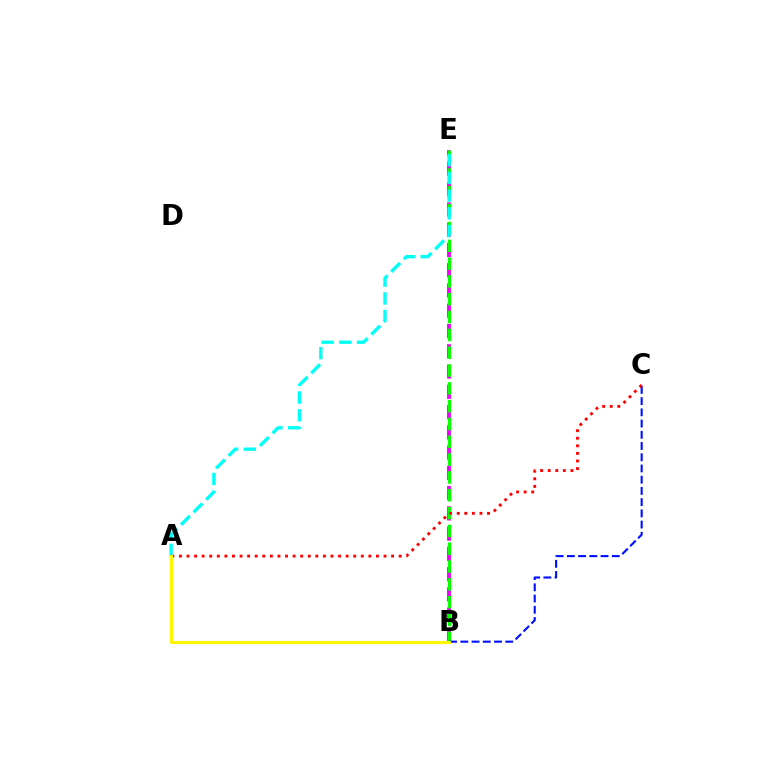{('B', 'E'): [{'color': '#ee00ff', 'line_style': 'dashed', 'thickness': 2.75}, {'color': '#08ff00', 'line_style': 'dashed', 'thickness': 2.42}], ('A', 'E'): [{'color': '#00fff6', 'line_style': 'dashed', 'thickness': 2.41}], ('B', 'C'): [{'color': '#0010ff', 'line_style': 'dashed', 'thickness': 1.52}], ('A', 'C'): [{'color': '#ff0000', 'line_style': 'dotted', 'thickness': 2.06}], ('A', 'B'): [{'color': '#fcf500', 'line_style': 'solid', 'thickness': 2.21}]}